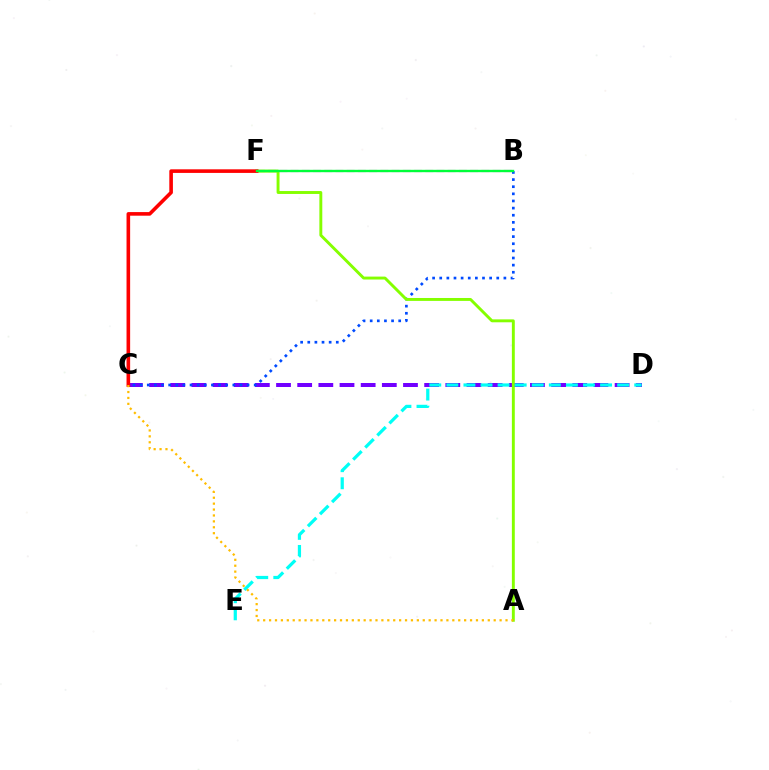{('C', 'D'): [{'color': '#7200ff', 'line_style': 'dashed', 'thickness': 2.87}], ('B', 'C'): [{'color': '#004bff', 'line_style': 'dotted', 'thickness': 1.94}], ('B', 'F'): [{'color': '#ff00cf', 'line_style': 'dashed', 'thickness': 1.52}, {'color': '#00ff39', 'line_style': 'solid', 'thickness': 1.71}], ('A', 'F'): [{'color': '#84ff00', 'line_style': 'solid', 'thickness': 2.1}], ('C', 'F'): [{'color': '#ff0000', 'line_style': 'solid', 'thickness': 2.6}], ('D', 'E'): [{'color': '#00fff6', 'line_style': 'dashed', 'thickness': 2.32}], ('A', 'C'): [{'color': '#ffbd00', 'line_style': 'dotted', 'thickness': 1.61}]}